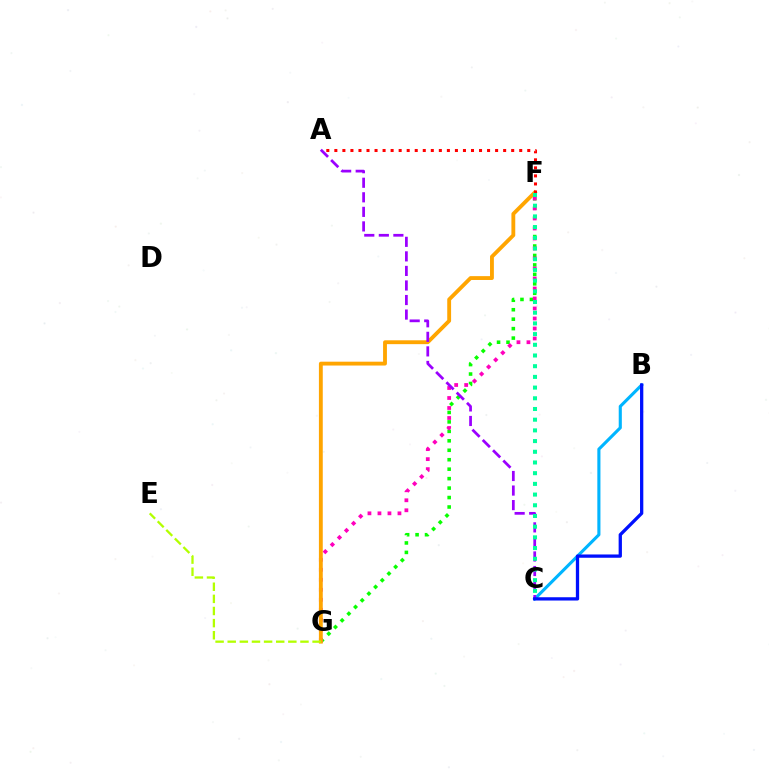{('F', 'G'): [{'color': '#08ff00', 'line_style': 'dotted', 'thickness': 2.57}, {'color': '#ff00bd', 'line_style': 'dotted', 'thickness': 2.72}, {'color': '#ffa500', 'line_style': 'solid', 'thickness': 2.77}], ('B', 'C'): [{'color': '#00b5ff', 'line_style': 'solid', 'thickness': 2.24}, {'color': '#0010ff', 'line_style': 'solid', 'thickness': 2.37}], ('A', 'C'): [{'color': '#9b00ff', 'line_style': 'dashed', 'thickness': 1.98}], ('A', 'F'): [{'color': '#ff0000', 'line_style': 'dotted', 'thickness': 2.18}], ('C', 'F'): [{'color': '#00ff9d', 'line_style': 'dotted', 'thickness': 2.91}], ('E', 'G'): [{'color': '#b3ff00', 'line_style': 'dashed', 'thickness': 1.65}]}